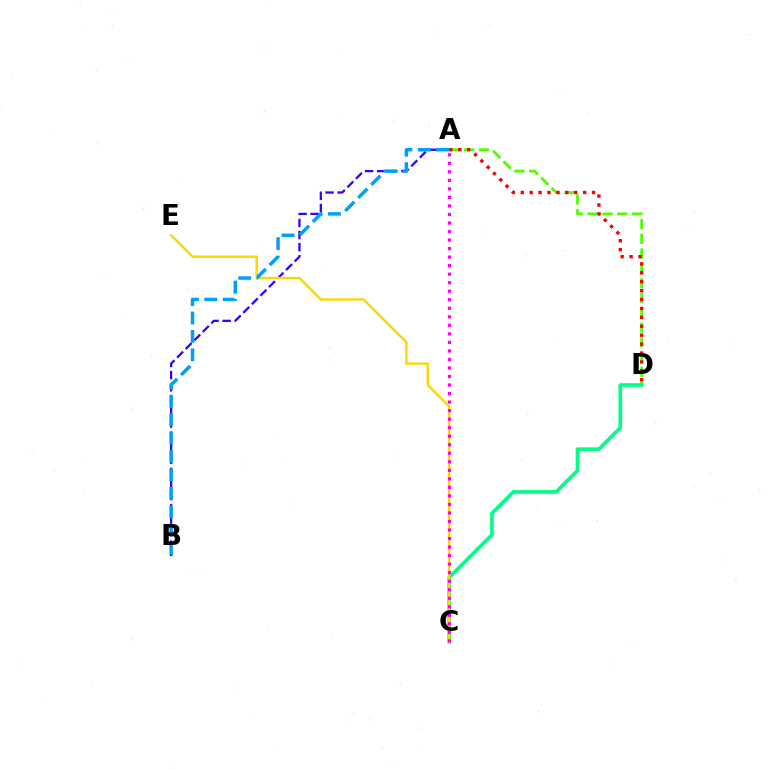{('A', 'D'): [{'color': '#4fff00', 'line_style': 'dashed', 'thickness': 2.01}, {'color': '#ff0000', 'line_style': 'dotted', 'thickness': 2.42}], ('C', 'D'): [{'color': '#00ff86', 'line_style': 'solid', 'thickness': 2.64}], ('A', 'B'): [{'color': '#3700ff', 'line_style': 'dashed', 'thickness': 1.64}, {'color': '#009eff', 'line_style': 'dashed', 'thickness': 2.5}], ('C', 'E'): [{'color': '#ffd500', 'line_style': 'solid', 'thickness': 1.71}], ('A', 'C'): [{'color': '#ff00ed', 'line_style': 'dotted', 'thickness': 2.32}]}